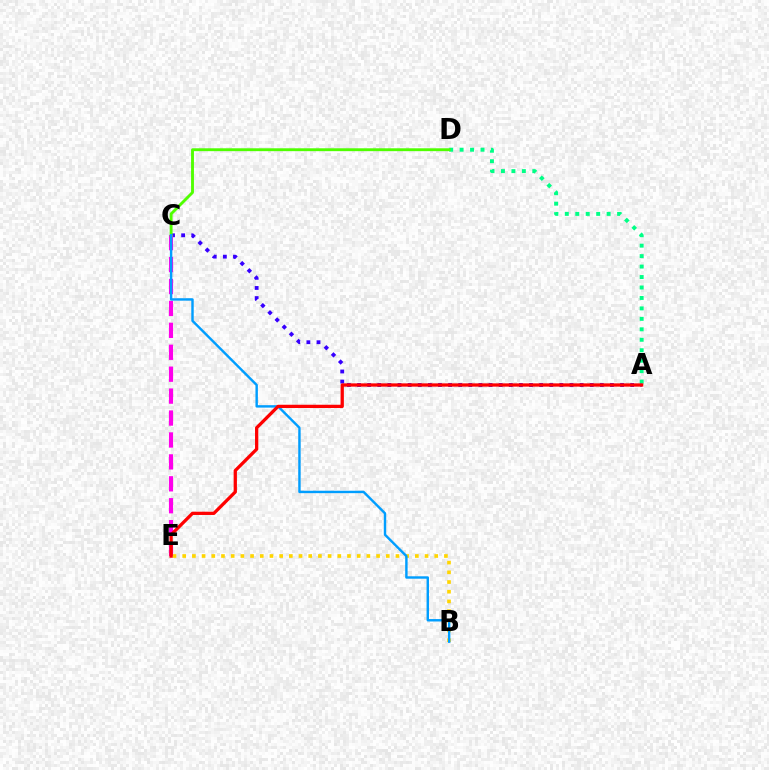{('A', 'C'): [{'color': '#3700ff', 'line_style': 'dotted', 'thickness': 2.75}], ('A', 'D'): [{'color': '#00ff86', 'line_style': 'dotted', 'thickness': 2.84}], ('C', 'E'): [{'color': '#ff00ed', 'line_style': 'dashed', 'thickness': 2.98}], ('B', 'E'): [{'color': '#ffd500', 'line_style': 'dotted', 'thickness': 2.63}], ('C', 'D'): [{'color': '#4fff00', 'line_style': 'solid', 'thickness': 2.07}], ('B', 'C'): [{'color': '#009eff', 'line_style': 'solid', 'thickness': 1.75}], ('A', 'E'): [{'color': '#ff0000', 'line_style': 'solid', 'thickness': 2.36}]}